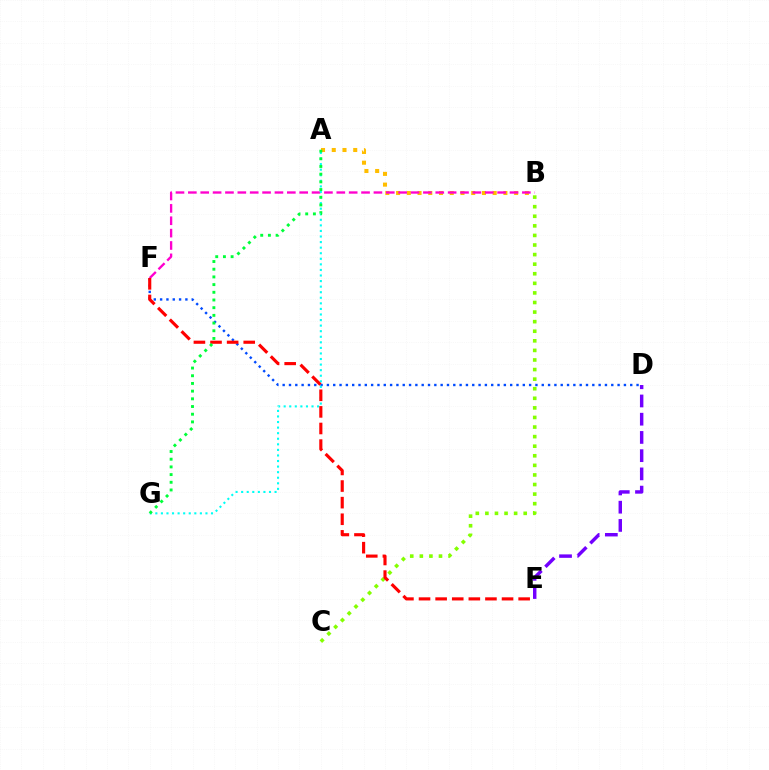{('A', 'B'): [{'color': '#ffbd00', 'line_style': 'dotted', 'thickness': 2.92}], ('B', 'F'): [{'color': '#ff00cf', 'line_style': 'dashed', 'thickness': 1.68}], ('D', 'F'): [{'color': '#004bff', 'line_style': 'dotted', 'thickness': 1.72}], ('B', 'C'): [{'color': '#84ff00', 'line_style': 'dotted', 'thickness': 2.6}], ('D', 'E'): [{'color': '#7200ff', 'line_style': 'dashed', 'thickness': 2.48}], ('A', 'G'): [{'color': '#00fff6', 'line_style': 'dotted', 'thickness': 1.51}, {'color': '#00ff39', 'line_style': 'dotted', 'thickness': 2.09}], ('E', 'F'): [{'color': '#ff0000', 'line_style': 'dashed', 'thickness': 2.26}]}